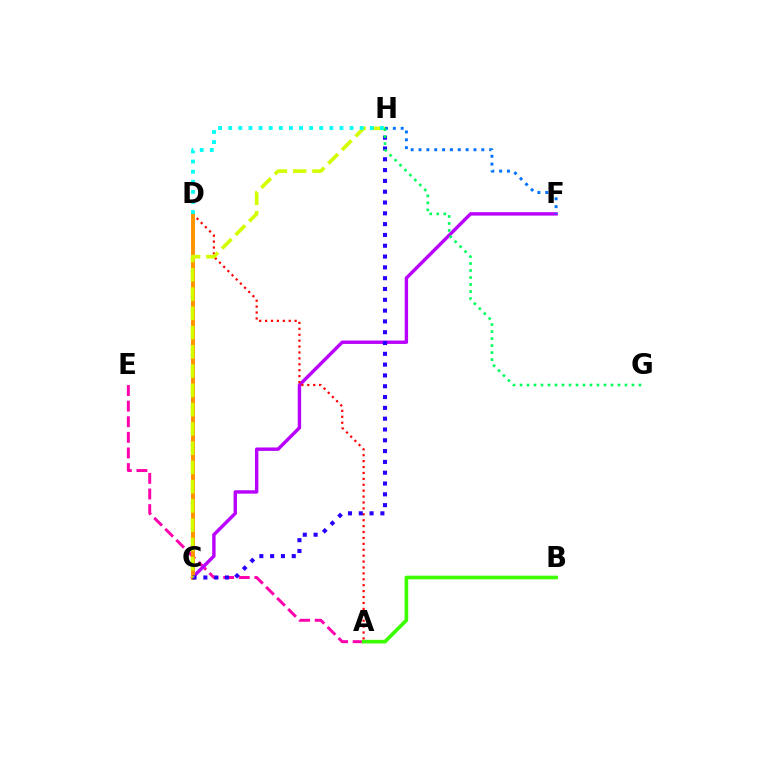{('A', 'E'): [{'color': '#ff00ac', 'line_style': 'dashed', 'thickness': 2.12}], ('C', 'F'): [{'color': '#b900ff', 'line_style': 'solid', 'thickness': 2.45}], ('A', 'D'): [{'color': '#ff0000', 'line_style': 'dotted', 'thickness': 1.61}], ('C', 'D'): [{'color': '#ff9400', 'line_style': 'solid', 'thickness': 2.81}], ('C', 'H'): [{'color': '#2500ff', 'line_style': 'dotted', 'thickness': 2.94}, {'color': '#d1ff00', 'line_style': 'dashed', 'thickness': 2.62}], ('D', 'H'): [{'color': '#00fff6', 'line_style': 'dotted', 'thickness': 2.75}], ('A', 'B'): [{'color': '#3dff00', 'line_style': 'solid', 'thickness': 2.62}], ('F', 'H'): [{'color': '#0074ff', 'line_style': 'dotted', 'thickness': 2.13}], ('G', 'H'): [{'color': '#00ff5c', 'line_style': 'dotted', 'thickness': 1.9}]}